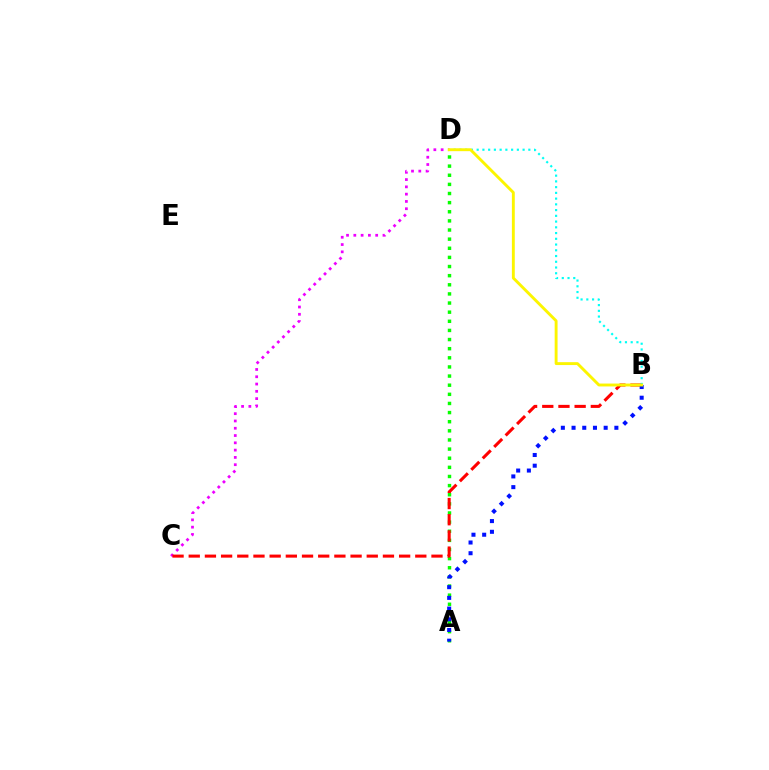{('C', 'D'): [{'color': '#ee00ff', 'line_style': 'dotted', 'thickness': 1.98}], ('A', 'D'): [{'color': '#08ff00', 'line_style': 'dotted', 'thickness': 2.48}], ('B', 'C'): [{'color': '#ff0000', 'line_style': 'dashed', 'thickness': 2.2}], ('B', 'D'): [{'color': '#00fff6', 'line_style': 'dotted', 'thickness': 1.56}, {'color': '#fcf500', 'line_style': 'solid', 'thickness': 2.08}], ('A', 'B'): [{'color': '#0010ff', 'line_style': 'dotted', 'thickness': 2.91}]}